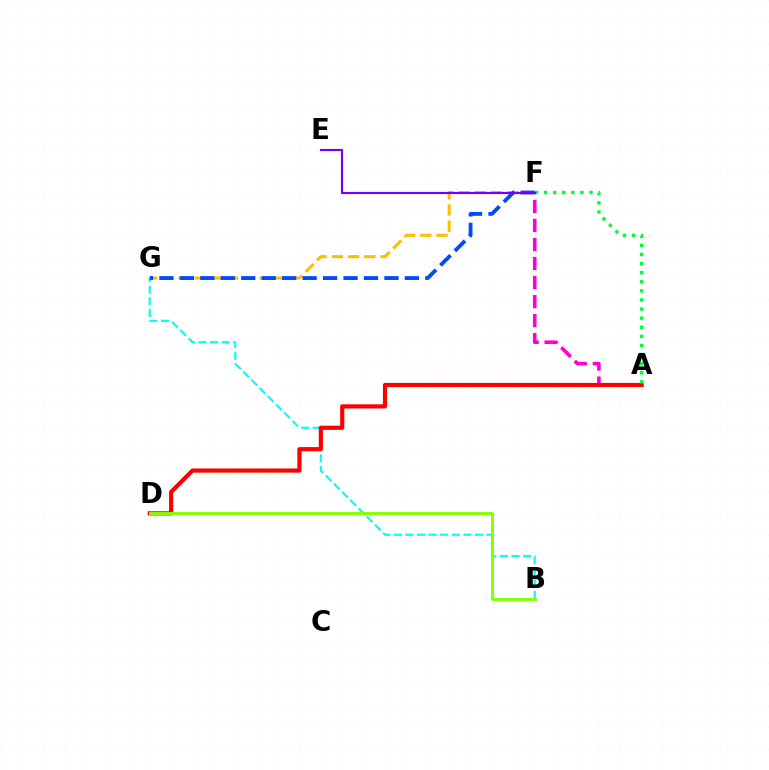{('F', 'G'): [{'color': '#ffbd00', 'line_style': 'dashed', 'thickness': 2.2}, {'color': '#004bff', 'line_style': 'dashed', 'thickness': 2.78}], ('A', 'F'): [{'color': '#ff00cf', 'line_style': 'dashed', 'thickness': 2.58}, {'color': '#00ff39', 'line_style': 'dotted', 'thickness': 2.47}], ('B', 'G'): [{'color': '#00fff6', 'line_style': 'dashed', 'thickness': 1.57}], ('A', 'D'): [{'color': '#ff0000', 'line_style': 'solid', 'thickness': 3.0}], ('B', 'D'): [{'color': '#84ff00', 'line_style': 'solid', 'thickness': 2.07}], ('E', 'F'): [{'color': '#7200ff', 'line_style': 'solid', 'thickness': 1.55}]}